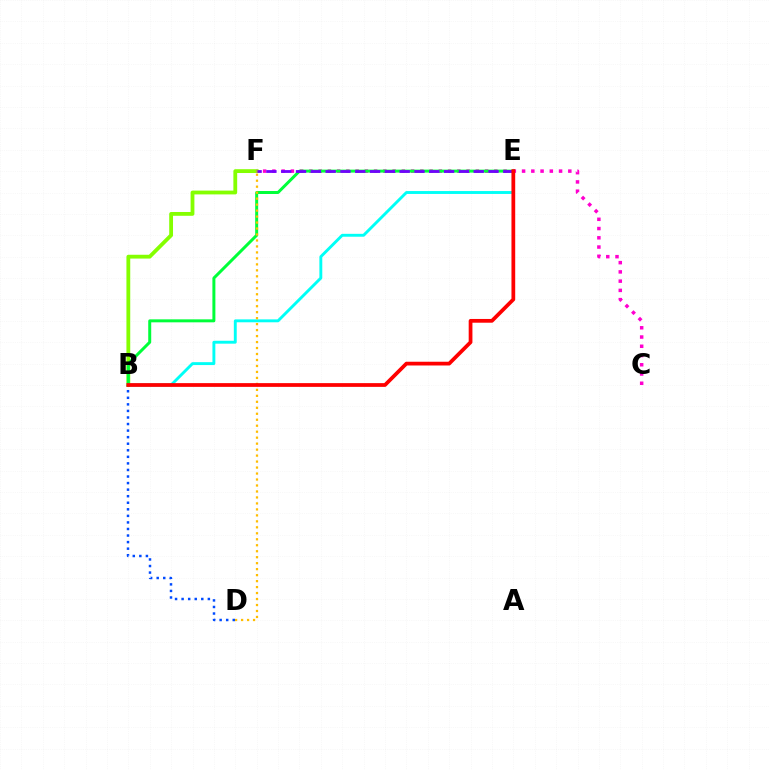{('B', 'F'): [{'color': '#84ff00', 'line_style': 'solid', 'thickness': 2.74}], ('B', 'E'): [{'color': '#00fff6', 'line_style': 'solid', 'thickness': 2.09}, {'color': '#00ff39', 'line_style': 'solid', 'thickness': 2.15}, {'color': '#ff0000', 'line_style': 'solid', 'thickness': 2.7}], ('C', 'F'): [{'color': '#ff00cf', 'line_style': 'dotted', 'thickness': 2.51}], ('D', 'F'): [{'color': '#ffbd00', 'line_style': 'dotted', 'thickness': 1.62}], ('E', 'F'): [{'color': '#7200ff', 'line_style': 'dashed', 'thickness': 2.01}], ('B', 'D'): [{'color': '#004bff', 'line_style': 'dotted', 'thickness': 1.78}]}